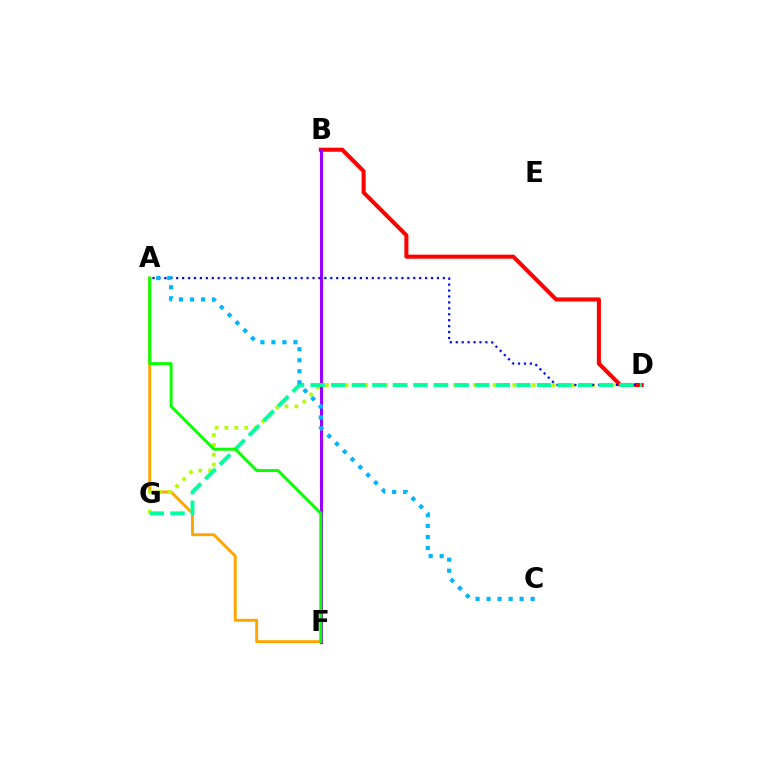{('A', 'F'): [{'color': '#ffa500', 'line_style': 'solid', 'thickness': 2.1}, {'color': '#08ff00', 'line_style': 'solid', 'thickness': 2.11}], ('B', 'D'): [{'color': '#ff0000', 'line_style': 'solid', 'thickness': 2.92}], ('D', 'G'): [{'color': '#b3ff00', 'line_style': 'dotted', 'thickness': 2.68}, {'color': '#00ff9d', 'line_style': 'dashed', 'thickness': 2.8}], ('B', 'F'): [{'color': '#ff00bd', 'line_style': 'dotted', 'thickness': 2.16}, {'color': '#9b00ff', 'line_style': 'solid', 'thickness': 2.23}], ('A', 'D'): [{'color': '#0010ff', 'line_style': 'dotted', 'thickness': 1.61}], ('A', 'C'): [{'color': '#00b5ff', 'line_style': 'dotted', 'thickness': 2.99}]}